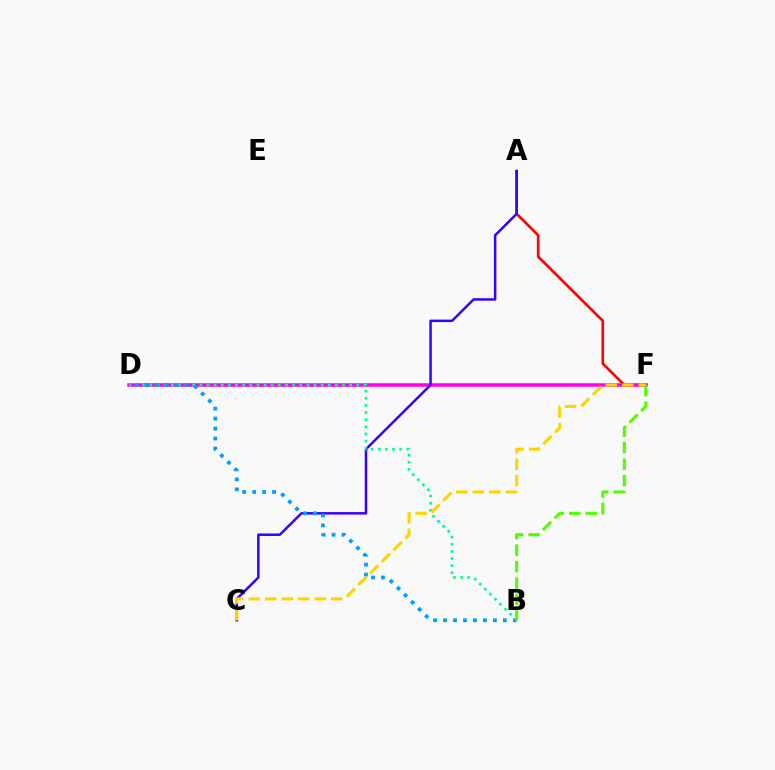{('A', 'F'): [{'color': '#ff0000', 'line_style': 'solid', 'thickness': 1.91}], ('D', 'F'): [{'color': '#ff00ed', 'line_style': 'solid', 'thickness': 2.54}], ('A', 'C'): [{'color': '#3700ff', 'line_style': 'solid', 'thickness': 1.79}], ('B', 'D'): [{'color': '#00ff86', 'line_style': 'dotted', 'thickness': 1.94}, {'color': '#009eff', 'line_style': 'dotted', 'thickness': 2.71}], ('C', 'F'): [{'color': '#ffd500', 'line_style': 'dashed', 'thickness': 2.24}], ('B', 'F'): [{'color': '#4fff00', 'line_style': 'dashed', 'thickness': 2.24}]}